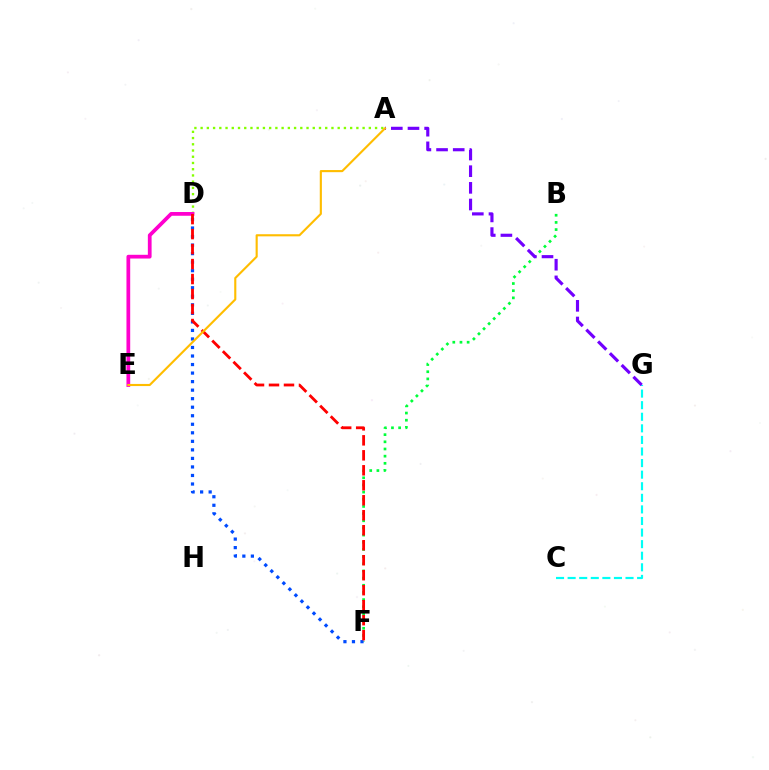{('A', 'D'): [{'color': '#84ff00', 'line_style': 'dotted', 'thickness': 1.69}], ('B', 'F'): [{'color': '#00ff39', 'line_style': 'dotted', 'thickness': 1.95}], ('C', 'G'): [{'color': '#00fff6', 'line_style': 'dashed', 'thickness': 1.57}], ('D', 'F'): [{'color': '#004bff', 'line_style': 'dotted', 'thickness': 2.32}, {'color': '#ff0000', 'line_style': 'dashed', 'thickness': 2.04}], ('A', 'G'): [{'color': '#7200ff', 'line_style': 'dashed', 'thickness': 2.26}], ('D', 'E'): [{'color': '#ff00cf', 'line_style': 'solid', 'thickness': 2.7}], ('A', 'E'): [{'color': '#ffbd00', 'line_style': 'solid', 'thickness': 1.53}]}